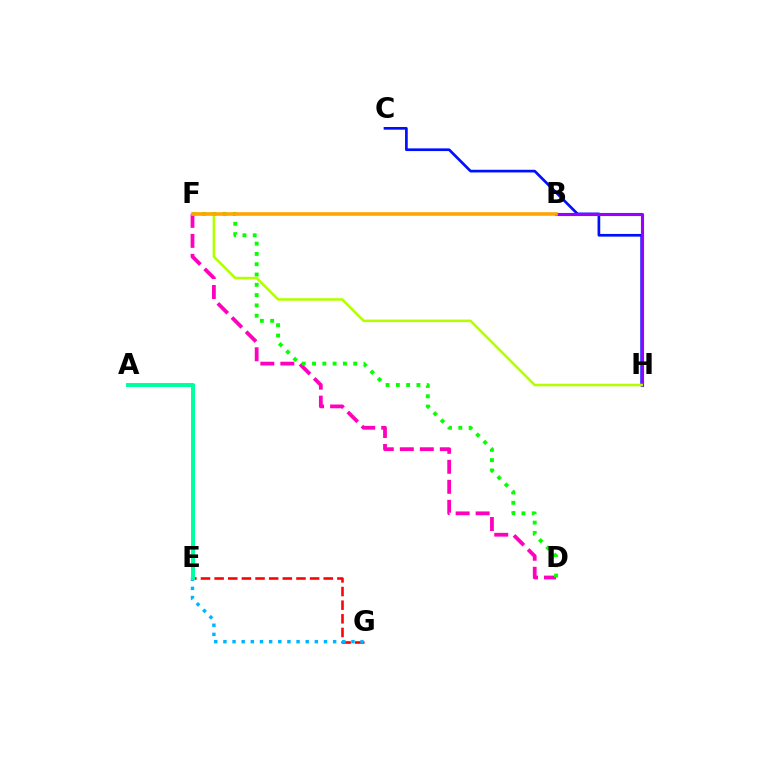{('E', 'G'): [{'color': '#ff0000', 'line_style': 'dashed', 'thickness': 1.85}, {'color': '#00b5ff', 'line_style': 'dotted', 'thickness': 2.48}], ('D', 'F'): [{'color': '#ff00bd', 'line_style': 'dashed', 'thickness': 2.72}, {'color': '#08ff00', 'line_style': 'dotted', 'thickness': 2.8}], ('C', 'H'): [{'color': '#0010ff', 'line_style': 'solid', 'thickness': 1.94}], ('B', 'H'): [{'color': '#9b00ff', 'line_style': 'solid', 'thickness': 2.24}], ('A', 'E'): [{'color': '#00ff9d', 'line_style': 'solid', 'thickness': 2.86}], ('F', 'H'): [{'color': '#b3ff00', 'line_style': 'solid', 'thickness': 1.84}], ('B', 'F'): [{'color': '#ffa500', 'line_style': 'solid', 'thickness': 2.58}]}